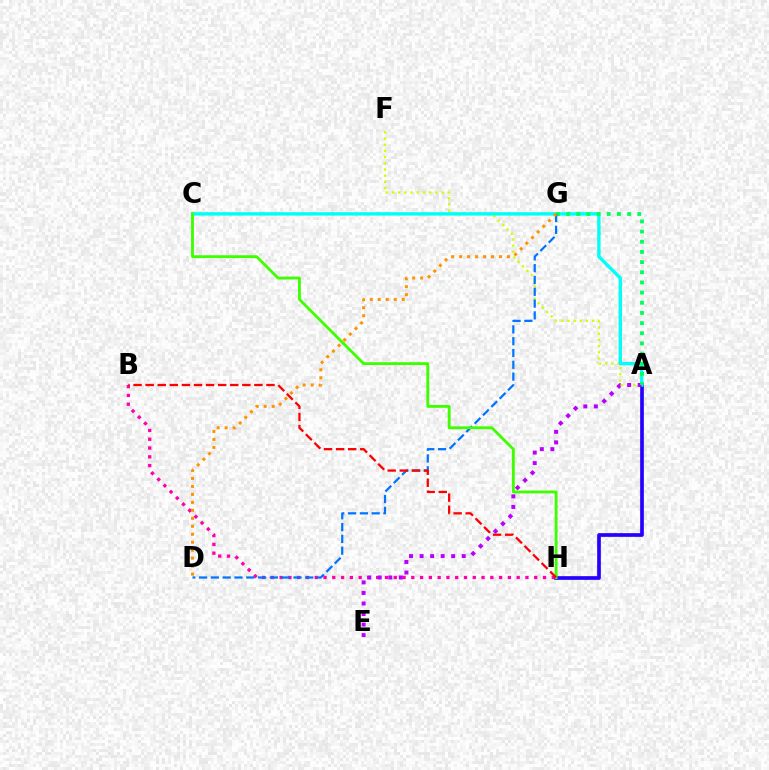{('B', 'H'): [{'color': '#ff00ac', 'line_style': 'dotted', 'thickness': 2.39}, {'color': '#ff0000', 'line_style': 'dashed', 'thickness': 1.64}], ('A', 'F'): [{'color': '#d1ff00', 'line_style': 'dotted', 'thickness': 1.68}], ('A', 'H'): [{'color': '#2500ff', 'line_style': 'solid', 'thickness': 2.66}], ('A', 'C'): [{'color': '#00fff6', 'line_style': 'solid', 'thickness': 2.45}], ('A', 'E'): [{'color': '#b900ff', 'line_style': 'dotted', 'thickness': 2.86}], ('A', 'G'): [{'color': '#00ff5c', 'line_style': 'dotted', 'thickness': 2.76}], ('D', 'G'): [{'color': '#0074ff', 'line_style': 'dashed', 'thickness': 1.6}, {'color': '#ff9400', 'line_style': 'dotted', 'thickness': 2.17}], ('C', 'H'): [{'color': '#3dff00', 'line_style': 'solid', 'thickness': 2.04}]}